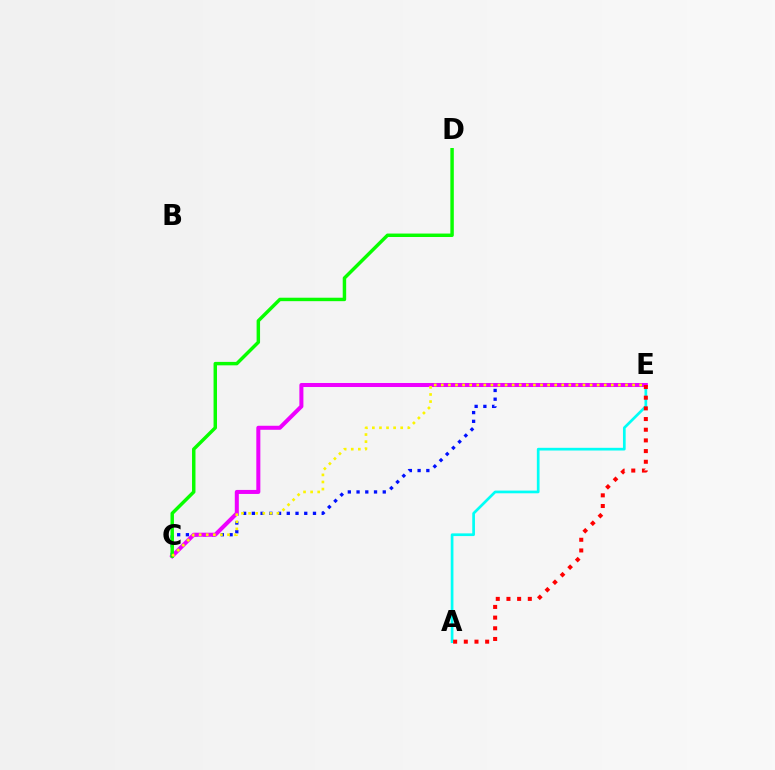{('A', 'E'): [{'color': '#00fff6', 'line_style': 'solid', 'thickness': 1.94}, {'color': '#ff0000', 'line_style': 'dotted', 'thickness': 2.9}], ('C', 'E'): [{'color': '#0010ff', 'line_style': 'dotted', 'thickness': 2.37}, {'color': '#ee00ff', 'line_style': 'solid', 'thickness': 2.9}, {'color': '#fcf500', 'line_style': 'dotted', 'thickness': 1.92}], ('C', 'D'): [{'color': '#08ff00', 'line_style': 'solid', 'thickness': 2.48}]}